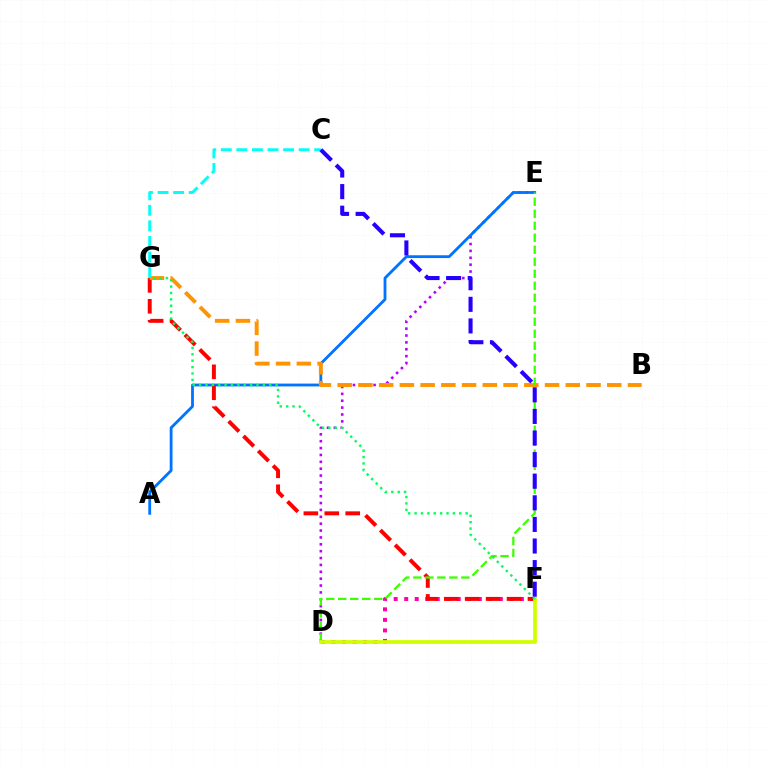{('D', 'F'): [{'color': '#ff00ac', 'line_style': 'dotted', 'thickness': 2.86}, {'color': '#d1ff00', 'line_style': 'solid', 'thickness': 2.7}], ('D', 'E'): [{'color': '#b900ff', 'line_style': 'dotted', 'thickness': 1.87}, {'color': '#3dff00', 'line_style': 'dashed', 'thickness': 1.63}], ('A', 'E'): [{'color': '#0074ff', 'line_style': 'solid', 'thickness': 2.03}], ('F', 'G'): [{'color': '#ff0000', 'line_style': 'dashed', 'thickness': 2.84}, {'color': '#00ff5c', 'line_style': 'dotted', 'thickness': 1.73}], ('B', 'G'): [{'color': '#ff9400', 'line_style': 'dashed', 'thickness': 2.82}], ('C', 'G'): [{'color': '#00fff6', 'line_style': 'dashed', 'thickness': 2.12}], ('C', 'F'): [{'color': '#2500ff', 'line_style': 'dashed', 'thickness': 2.93}]}